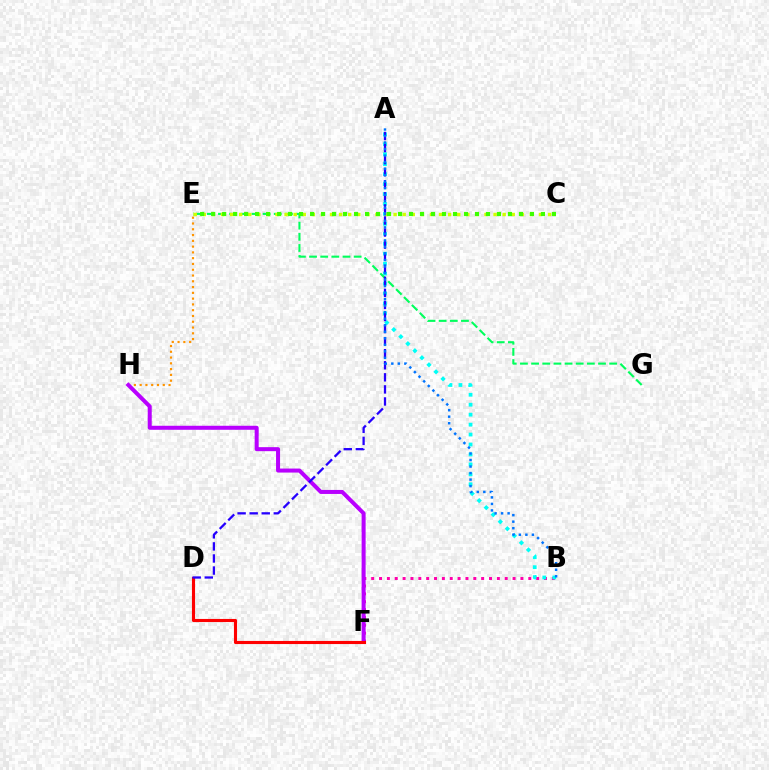{('B', 'F'): [{'color': '#ff00ac', 'line_style': 'dotted', 'thickness': 2.13}], ('A', 'B'): [{'color': '#00fff6', 'line_style': 'dotted', 'thickness': 2.7}, {'color': '#0074ff', 'line_style': 'dotted', 'thickness': 1.77}], ('E', 'G'): [{'color': '#00ff5c', 'line_style': 'dashed', 'thickness': 1.52}], ('E', 'H'): [{'color': '#ff9400', 'line_style': 'dotted', 'thickness': 1.57}], ('F', 'H'): [{'color': '#b900ff', 'line_style': 'solid', 'thickness': 2.89}], ('C', 'E'): [{'color': '#d1ff00', 'line_style': 'dotted', 'thickness': 2.47}, {'color': '#3dff00', 'line_style': 'dotted', 'thickness': 2.99}], ('D', 'F'): [{'color': '#ff0000', 'line_style': 'solid', 'thickness': 2.24}], ('A', 'D'): [{'color': '#2500ff', 'line_style': 'dashed', 'thickness': 1.64}]}